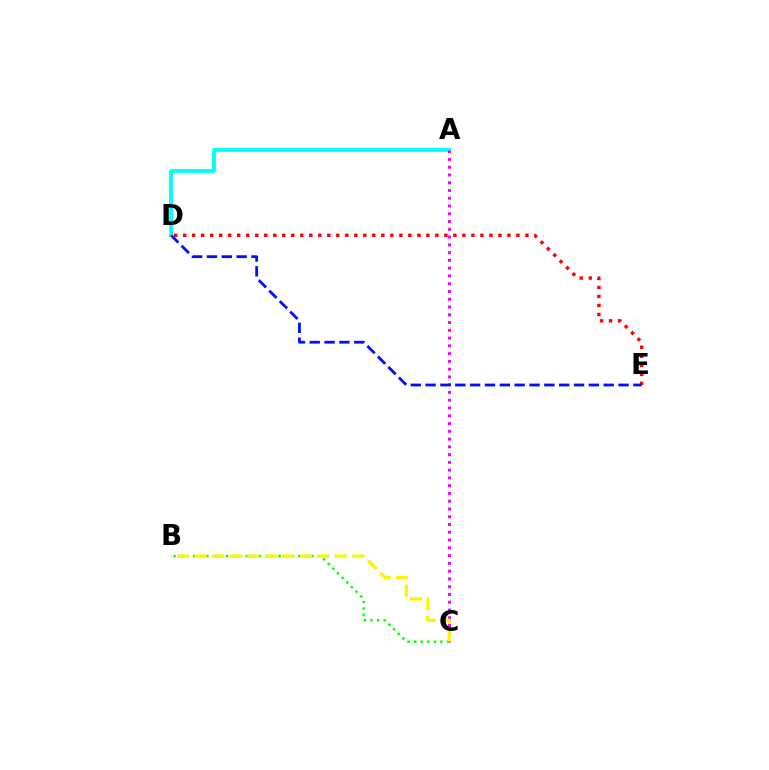{('B', 'C'): [{'color': '#08ff00', 'line_style': 'dotted', 'thickness': 1.78}, {'color': '#fcf500', 'line_style': 'dashed', 'thickness': 2.38}], ('D', 'E'): [{'color': '#ff0000', 'line_style': 'dotted', 'thickness': 2.45}, {'color': '#0010ff', 'line_style': 'dashed', 'thickness': 2.02}], ('A', 'D'): [{'color': '#00fff6', 'line_style': 'solid', 'thickness': 2.75}], ('A', 'C'): [{'color': '#ee00ff', 'line_style': 'dotted', 'thickness': 2.11}]}